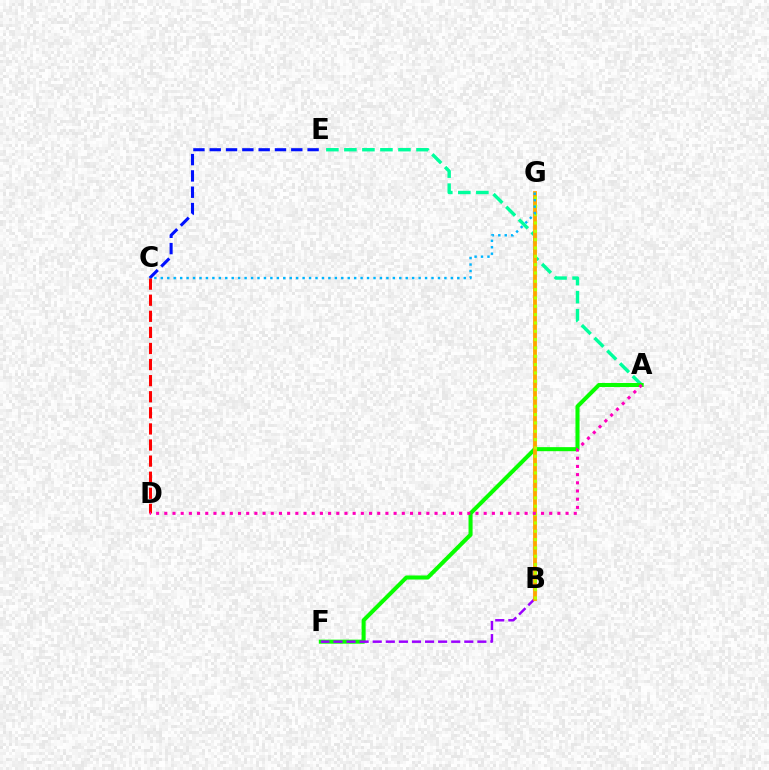{('A', 'E'): [{'color': '#00ff9d', 'line_style': 'dashed', 'thickness': 2.45}], ('A', 'F'): [{'color': '#08ff00', 'line_style': 'solid', 'thickness': 2.92}], ('B', 'F'): [{'color': '#9b00ff', 'line_style': 'dashed', 'thickness': 1.78}], ('C', 'E'): [{'color': '#0010ff', 'line_style': 'dashed', 'thickness': 2.22}], ('C', 'D'): [{'color': '#ff0000', 'line_style': 'dashed', 'thickness': 2.19}], ('B', 'G'): [{'color': '#ffa500', 'line_style': 'solid', 'thickness': 2.76}, {'color': '#b3ff00', 'line_style': 'dotted', 'thickness': 2.26}], ('C', 'G'): [{'color': '#00b5ff', 'line_style': 'dotted', 'thickness': 1.75}], ('A', 'D'): [{'color': '#ff00bd', 'line_style': 'dotted', 'thickness': 2.23}]}